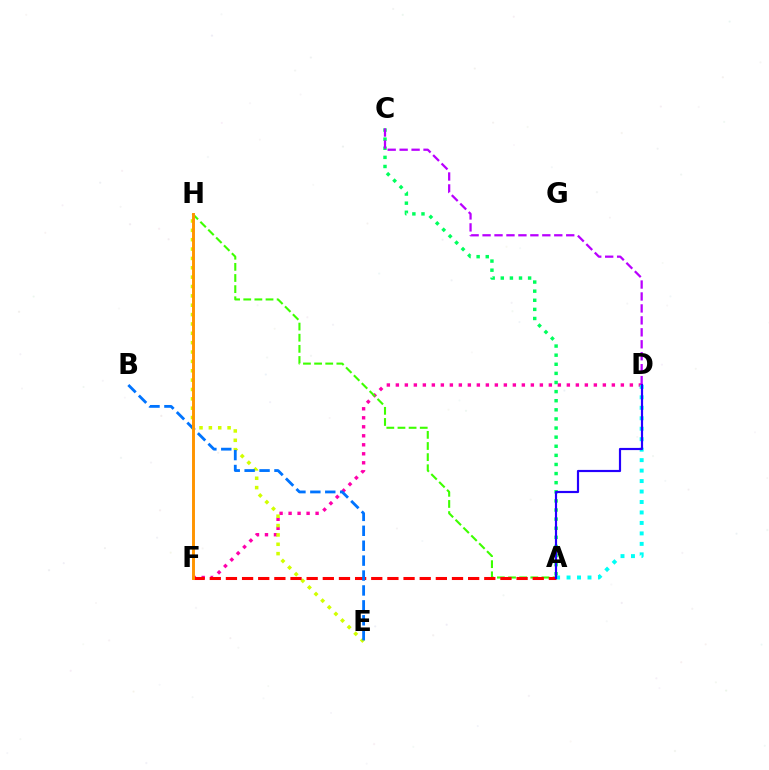{('D', 'F'): [{'color': '#ff00ac', 'line_style': 'dotted', 'thickness': 2.45}], ('A', 'C'): [{'color': '#00ff5c', 'line_style': 'dotted', 'thickness': 2.47}], ('E', 'H'): [{'color': '#d1ff00', 'line_style': 'dotted', 'thickness': 2.54}], ('A', 'D'): [{'color': '#00fff6', 'line_style': 'dotted', 'thickness': 2.84}, {'color': '#2500ff', 'line_style': 'solid', 'thickness': 1.57}], ('A', 'H'): [{'color': '#3dff00', 'line_style': 'dashed', 'thickness': 1.51}], ('A', 'F'): [{'color': '#ff0000', 'line_style': 'dashed', 'thickness': 2.19}], ('B', 'E'): [{'color': '#0074ff', 'line_style': 'dashed', 'thickness': 2.03}], ('F', 'H'): [{'color': '#ff9400', 'line_style': 'solid', 'thickness': 2.11}], ('C', 'D'): [{'color': '#b900ff', 'line_style': 'dashed', 'thickness': 1.62}]}